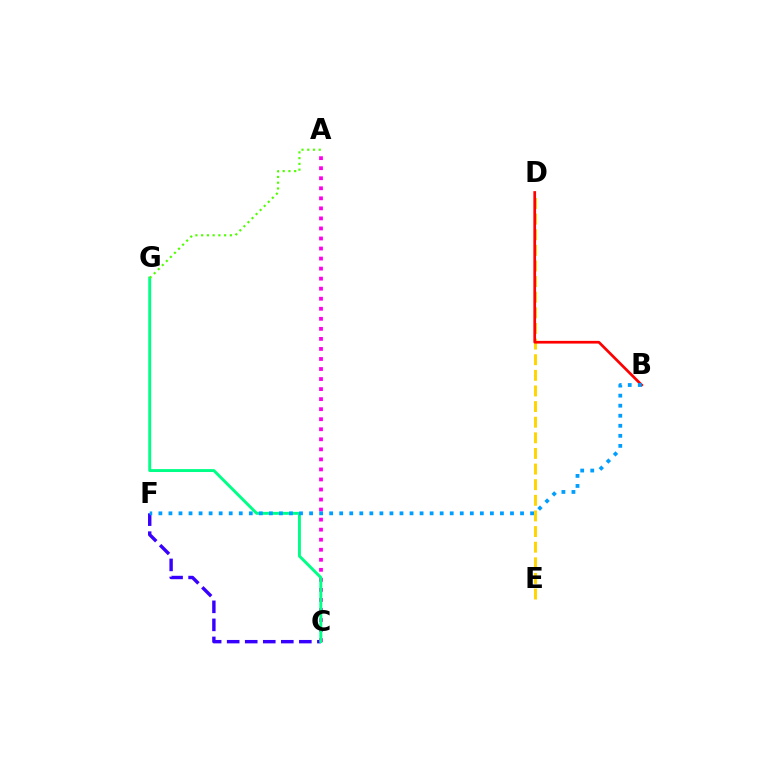{('D', 'E'): [{'color': '#ffd500', 'line_style': 'dashed', 'thickness': 2.12}], ('C', 'F'): [{'color': '#3700ff', 'line_style': 'dashed', 'thickness': 2.45}], ('A', 'C'): [{'color': '#ff00ed', 'line_style': 'dotted', 'thickness': 2.73}], ('C', 'G'): [{'color': '#00ff86', 'line_style': 'solid', 'thickness': 2.1}], ('B', 'D'): [{'color': '#ff0000', 'line_style': 'solid', 'thickness': 1.95}], ('A', 'G'): [{'color': '#4fff00', 'line_style': 'dotted', 'thickness': 1.56}], ('B', 'F'): [{'color': '#009eff', 'line_style': 'dotted', 'thickness': 2.73}]}